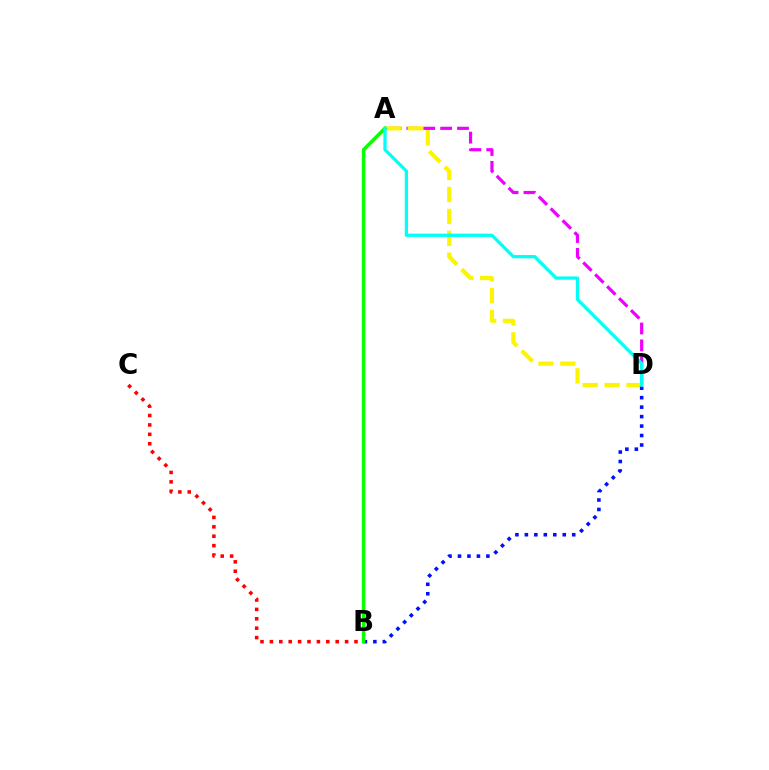{('A', 'D'): [{'color': '#ee00ff', 'line_style': 'dashed', 'thickness': 2.29}, {'color': '#fcf500', 'line_style': 'dashed', 'thickness': 2.97}, {'color': '#00fff6', 'line_style': 'solid', 'thickness': 2.34}], ('B', 'D'): [{'color': '#0010ff', 'line_style': 'dotted', 'thickness': 2.57}], ('A', 'B'): [{'color': '#08ff00', 'line_style': 'solid', 'thickness': 2.56}], ('B', 'C'): [{'color': '#ff0000', 'line_style': 'dotted', 'thickness': 2.55}]}